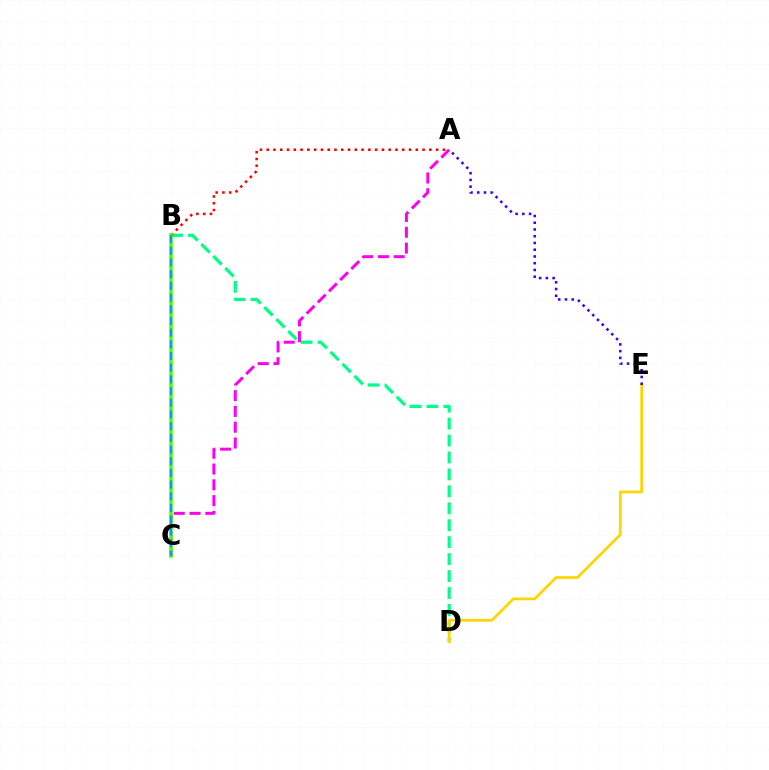{('B', 'D'): [{'color': '#00ff86', 'line_style': 'dashed', 'thickness': 2.3}], ('A', 'B'): [{'color': '#ff0000', 'line_style': 'dotted', 'thickness': 1.84}], ('D', 'E'): [{'color': '#ffd500', 'line_style': 'solid', 'thickness': 1.98}], ('A', 'C'): [{'color': '#ff00ed', 'line_style': 'dashed', 'thickness': 2.15}], ('A', 'E'): [{'color': '#3700ff', 'line_style': 'dotted', 'thickness': 1.83}], ('B', 'C'): [{'color': '#4fff00', 'line_style': 'solid', 'thickness': 2.54}, {'color': '#009eff', 'line_style': 'dashed', 'thickness': 1.59}]}